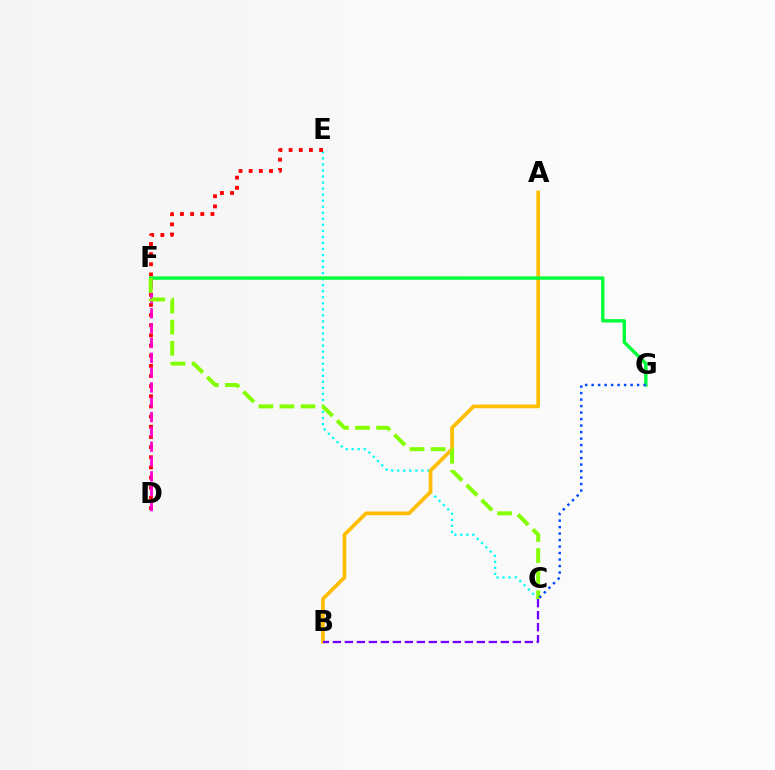{('C', 'E'): [{'color': '#00fff6', 'line_style': 'dotted', 'thickness': 1.64}], ('D', 'E'): [{'color': '#ff0000', 'line_style': 'dotted', 'thickness': 2.76}], ('A', 'B'): [{'color': '#ffbd00', 'line_style': 'solid', 'thickness': 2.65}], ('D', 'F'): [{'color': '#ff00cf', 'line_style': 'dashed', 'thickness': 2.01}], ('F', 'G'): [{'color': '#00ff39', 'line_style': 'solid', 'thickness': 2.44}], ('C', 'F'): [{'color': '#84ff00', 'line_style': 'dashed', 'thickness': 2.87}], ('B', 'C'): [{'color': '#7200ff', 'line_style': 'dashed', 'thickness': 1.63}], ('C', 'G'): [{'color': '#004bff', 'line_style': 'dotted', 'thickness': 1.77}]}